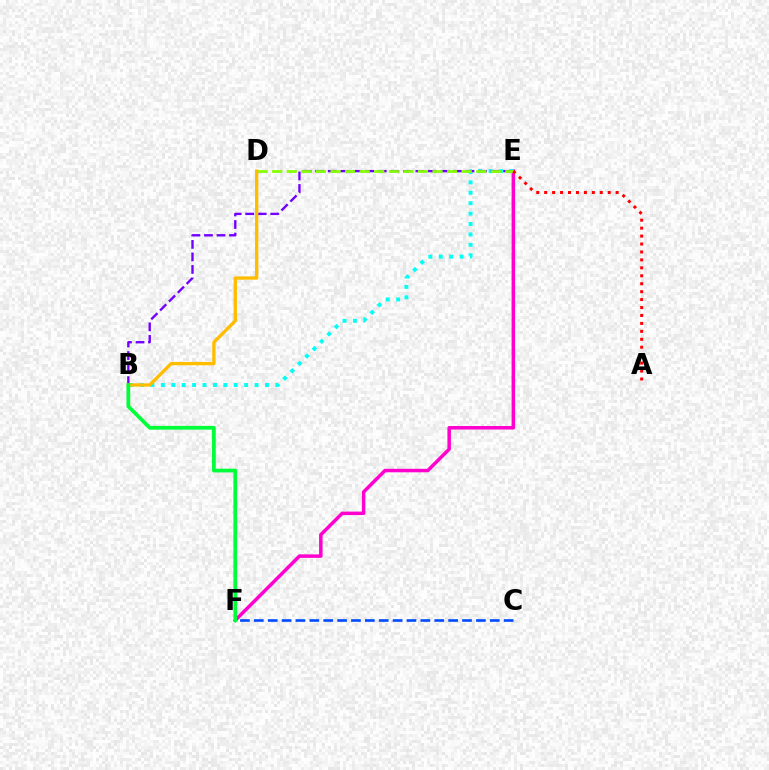{('E', 'F'): [{'color': '#ff00cf', 'line_style': 'solid', 'thickness': 2.51}], ('C', 'F'): [{'color': '#004bff', 'line_style': 'dashed', 'thickness': 1.89}], ('B', 'E'): [{'color': '#00fff6', 'line_style': 'dotted', 'thickness': 2.83}, {'color': '#7200ff', 'line_style': 'dashed', 'thickness': 1.7}], ('D', 'E'): [{'color': '#84ff00', 'line_style': 'dashed', 'thickness': 1.98}], ('B', 'D'): [{'color': '#ffbd00', 'line_style': 'solid', 'thickness': 2.39}], ('B', 'F'): [{'color': '#00ff39', 'line_style': 'solid', 'thickness': 2.7}], ('A', 'E'): [{'color': '#ff0000', 'line_style': 'dotted', 'thickness': 2.16}]}